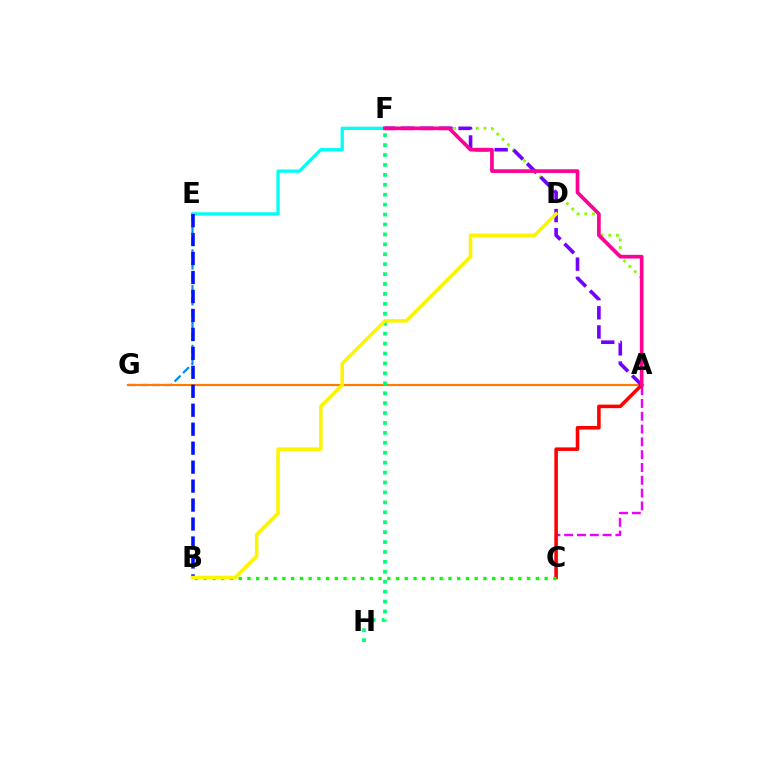{('E', 'G'): [{'color': '#008cff', 'line_style': 'dashed', 'thickness': 1.62}], ('A', 'G'): [{'color': '#ff7c00', 'line_style': 'solid', 'thickness': 1.59}], ('E', 'F'): [{'color': '#00fff6', 'line_style': 'solid', 'thickness': 2.38}], ('A', 'F'): [{'color': '#84ff00', 'line_style': 'dotted', 'thickness': 2.06}, {'color': '#7200ff', 'line_style': 'dashed', 'thickness': 2.6}, {'color': '#ff0094', 'line_style': 'solid', 'thickness': 2.64}], ('A', 'C'): [{'color': '#ee00ff', 'line_style': 'dashed', 'thickness': 1.74}, {'color': '#ff0000', 'line_style': 'solid', 'thickness': 2.56}], ('B', 'C'): [{'color': '#08ff00', 'line_style': 'dotted', 'thickness': 2.37}], ('B', 'E'): [{'color': '#0010ff', 'line_style': 'dashed', 'thickness': 2.58}], ('F', 'H'): [{'color': '#00ff74', 'line_style': 'dotted', 'thickness': 2.7}], ('B', 'D'): [{'color': '#fcf500', 'line_style': 'solid', 'thickness': 2.57}]}